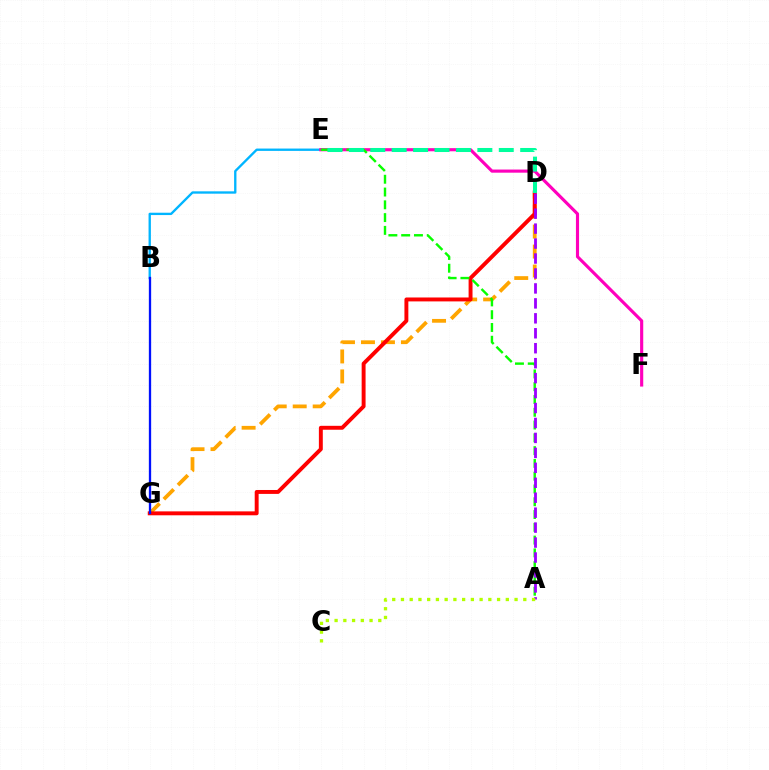{('D', 'G'): [{'color': '#ffa500', 'line_style': 'dashed', 'thickness': 2.71}, {'color': '#ff0000', 'line_style': 'solid', 'thickness': 2.82}], ('B', 'E'): [{'color': '#00b5ff', 'line_style': 'solid', 'thickness': 1.69}], ('E', 'F'): [{'color': '#ff00bd', 'line_style': 'solid', 'thickness': 2.26}], ('A', 'E'): [{'color': '#08ff00', 'line_style': 'dashed', 'thickness': 1.74}], ('A', 'D'): [{'color': '#9b00ff', 'line_style': 'dashed', 'thickness': 2.03}], ('D', 'E'): [{'color': '#00ff9d', 'line_style': 'dashed', 'thickness': 2.91}], ('B', 'G'): [{'color': '#0010ff', 'line_style': 'solid', 'thickness': 1.66}], ('A', 'C'): [{'color': '#b3ff00', 'line_style': 'dotted', 'thickness': 2.37}]}